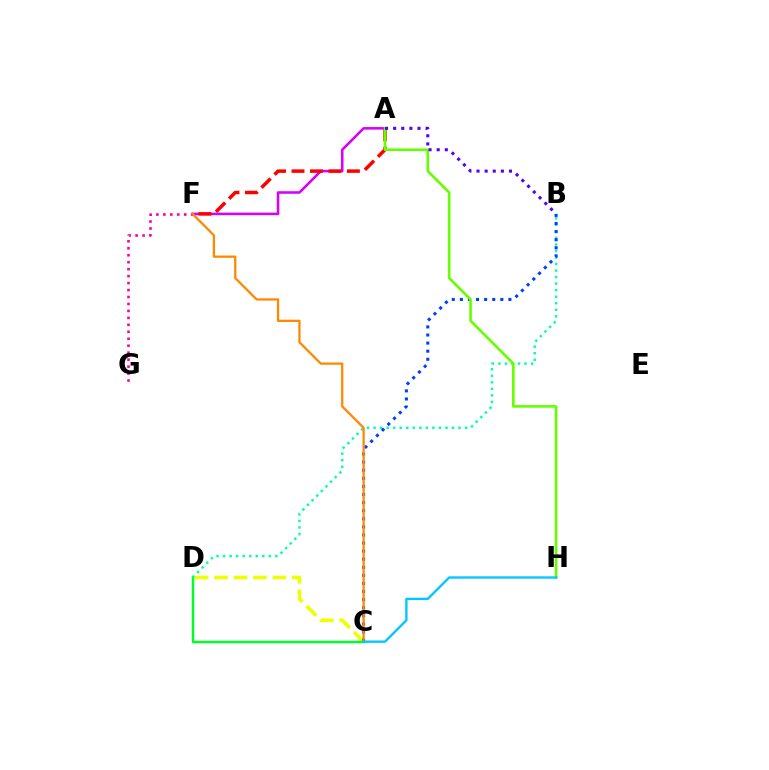{('A', 'F'): [{'color': '#d600ff', 'line_style': 'solid', 'thickness': 1.85}, {'color': '#ff0000', 'line_style': 'dashed', 'thickness': 2.51}], ('B', 'D'): [{'color': '#00ffaf', 'line_style': 'dotted', 'thickness': 1.78}], ('C', 'D'): [{'color': '#eeff00', 'line_style': 'dashed', 'thickness': 2.64}, {'color': '#00ff27', 'line_style': 'solid', 'thickness': 1.77}], ('B', 'C'): [{'color': '#003fff', 'line_style': 'dotted', 'thickness': 2.2}], ('F', 'G'): [{'color': '#ff00a0', 'line_style': 'dotted', 'thickness': 1.89}], ('A', 'H'): [{'color': '#66ff00', 'line_style': 'solid', 'thickness': 1.9}], ('C', 'F'): [{'color': '#ff8800', 'line_style': 'solid', 'thickness': 1.64}], ('A', 'B'): [{'color': '#4f00ff', 'line_style': 'dotted', 'thickness': 2.21}], ('C', 'H'): [{'color': '#00c7ff', 'line_style': 'solid', 'thickness': 1.69}]}